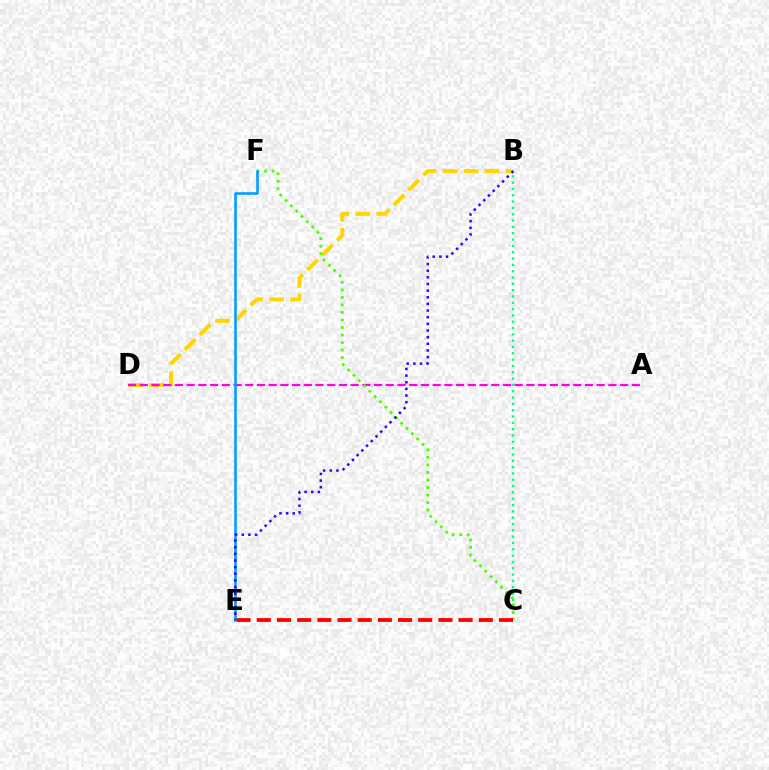{('B', 'C'): [{'color': '#00ff86', 'line_style': 'dotted', 'thickness': 1.72}], ('B', 'D'): [{'color': '#ffd500', 'line_style': 'dashed', 'thickness': 2.85}], ('A', 'D'): [{'color': '#ff00ed', 'line_style': 'dashed', 'thickness': 1.59}], ('C', 'F'): [{'color': '#4fff00', 'line_style': 'dotted', 'thickness': 2.04}], ('E', 'F'): [{'color': '#009eff', 'line_style': 'solid', 'thickness': 1.86}], ('B', 'E'): [{'color': '#3700ff', 'line_style': 'dotted', 'thickness': 1.81}], ('C', 'E'): [{'color': '#ff0000', 'line_style': 'dashed', 'thickness': 2.74}]}